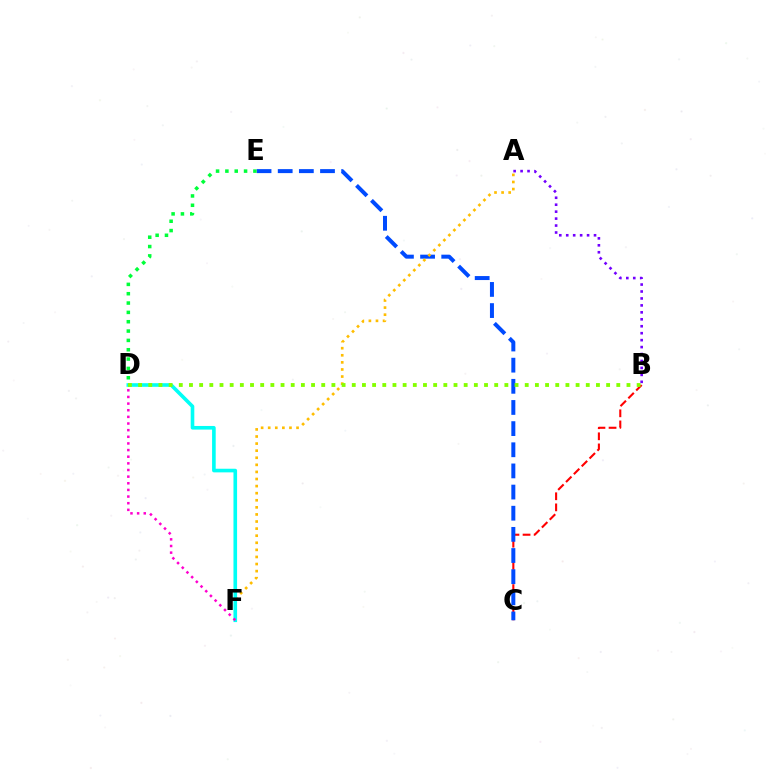{('B', 'C'): [{'color': '#ff0000', 'line_style': 'dashed', 'thickness': 1.51}], ('C', 'E'): [{'color': '#004bff', 'line_style': 'dashed', 'thickness': 2.87}], ('A', 'F'): [{'color': '#ffbd00', 'line_style': 'dotted', 'thickness': 1.93}], ('D', 'F'): [{'color': '#00fff6', 'line_style': 'solid', 'thickness': 2.61}, {'color': '#ff00cf', 'line_style': 'dotted', 'thickness': 1.8}], ('B', 'D'): [{'color': '#84ff00', 'line_style': 'dotted', 'thickness': 2.76}], ('D', 'E'): [{'color': '#00ff39', 'line_style': 'dotted', 'thickness': 2.54}], ('A', 'B'): [{'color': '#7200ff', 'line_style': 'dotted', 'thickness': 1.89}]}